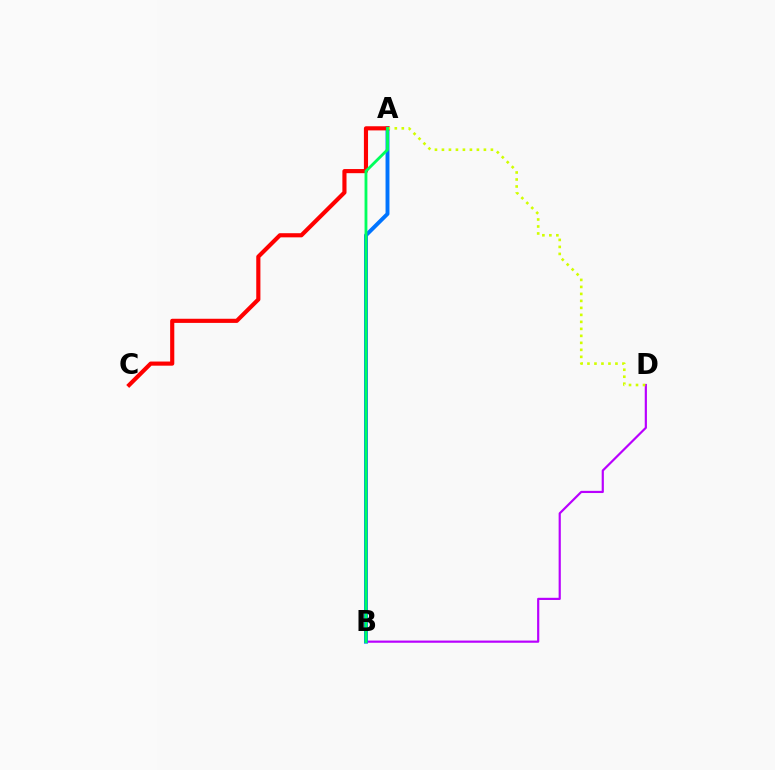{('B', 'D'): [{'color': '#b900ff', 'line_style': 'solid', 'thickness': 1.57}], ('A', 'B'): [{'color': '#0074ff', 'line_style': 'solid', 'thickness': 2.82}, {'color': '#00ff5c', 'line_style': 'solid', 'thickness': 2.04}], ('A', 'C'): [{'color': '#ff0000', 'line_style': 'solid', 'thickness': 2.98}], ('A', 'D'): [{'color': '#d1ff00', 'line_style': 'dotted', 'thickness': 1.9}]}